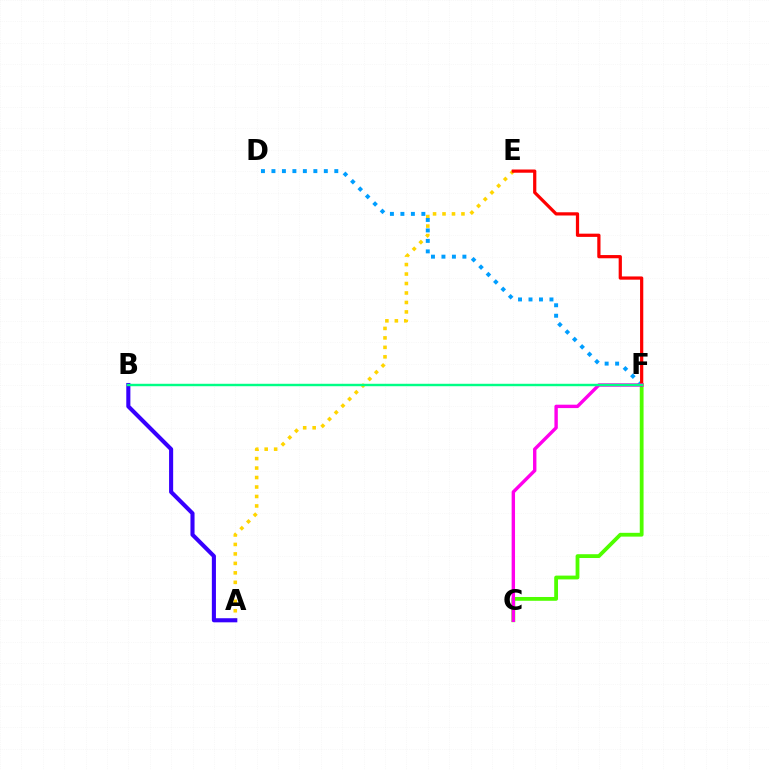{('A', 'E'): [{'color': '#ffd500', 'line_style': 'dotted', 'thickness': 2.57}], ('D', 'F'): [{'color': '#009eff', 'line_style': 'dotted', 'thickness': 2.85}], ('C', 'F'): [{'color': '#4fff00', 'line_style': 'solid', 'thickness': 2.74}, {'color': '#ff00ed', 'line_style': 'solid', 'thickness': 2.44}], ('A', 'B'): [{'color': '#3700ff', 'line_style': 'solid', 'thickness': 2.95}], ('E', 'F'): [{'color': '#ff0000', 'line_style': 'solid', 'thickness': 2.32}], ('B', 'F'): [{'color': '#00ff86', 'line_style': 'solid', 'thickness': 1.75}]}